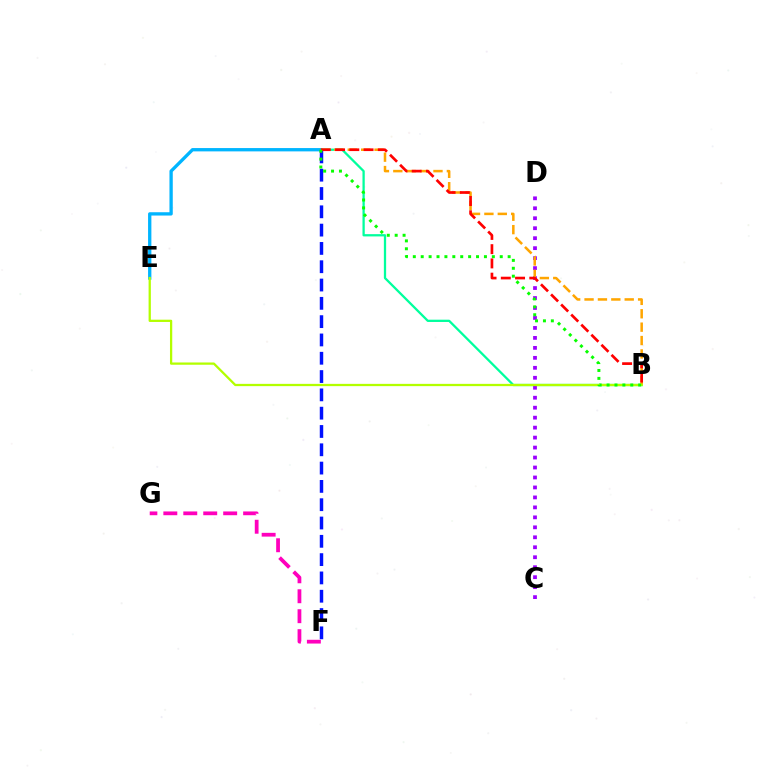{('A', 'B'): [{'color': '#00ff9d', 'line_style': 'solid', 'thickness': 1.64}, {'color': '#ffa500', 'line_style': 'dashed', 'thickness': 1.82}, {'color': '#ff0000', 'line_style': 'dashed', 'thickness': 1.94}, {'color': '#08ff00', 'line_style': 'dotted', 'thickness': 2.15}], ('F', 'G'): [{'color': '#ff00bd', 'line_style': 'dashed', 'thickness': 2.71}], ('A', 'E'): [{'color': '#00b5ff', 'line_style': 'solid', 'thickness': 2.38}], ('C', 'D'): [{'color': '#9b00ff', 'line_style': 'dotted', 'thickness': 2.71}], ('A', 'F'): [{'color': '#0010ff', 'line_style': 'dashed', 'thickness': 2.49}], ('B', 'E'): [{'color': '#b3ff00', 'line_style': 'solid', 'thickness': 1.63}]}